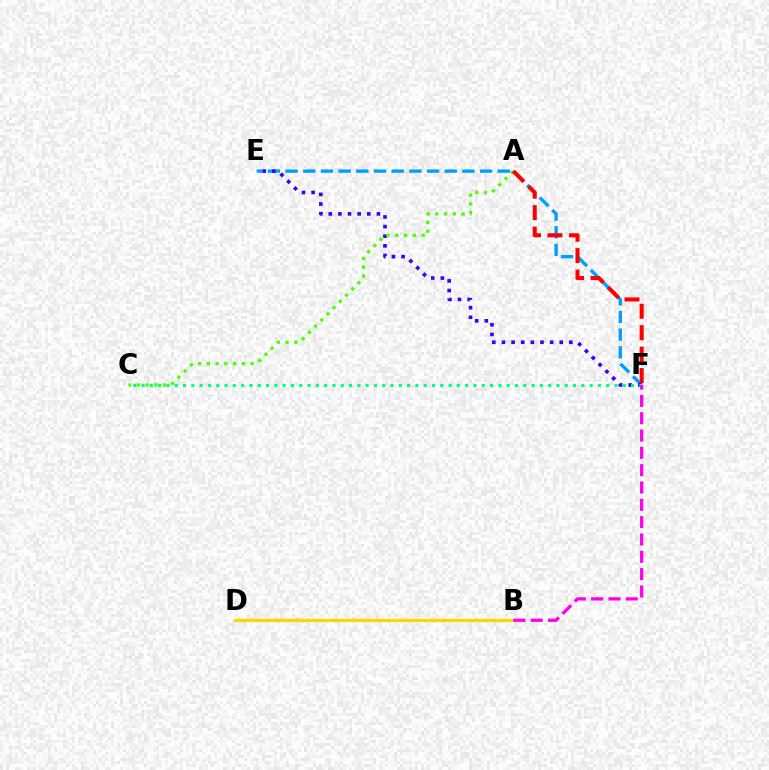{('E', 'F'): [{'color': '#009eff', 'line_style': 'dashed', 'thickness': 2.4}, {'color': '#3700ff', 'line_style': 'dotted', 'thickness': 2.62}], ('A', 'C'): [{'color': '#4fff00', 'line_style': 'dotted', 'thickness': 2.38}], ('B', 'D'): [{'color': '#ffd500', 'line_style': 'solid', 'thickness': 2.32}], ('C', 'F'): [{'color': '#00ff86', 'line_style': 'dotted', 'thickness': 2.25}], ('A', 'F'): [{'color': '#ff0000', 'line_style': 'dashed', 'thickness': 2.91}], ('B', 'F'): [{'color': '#ff00ed', 'line_style': 'dashed', 'thickness': 2.35}]}